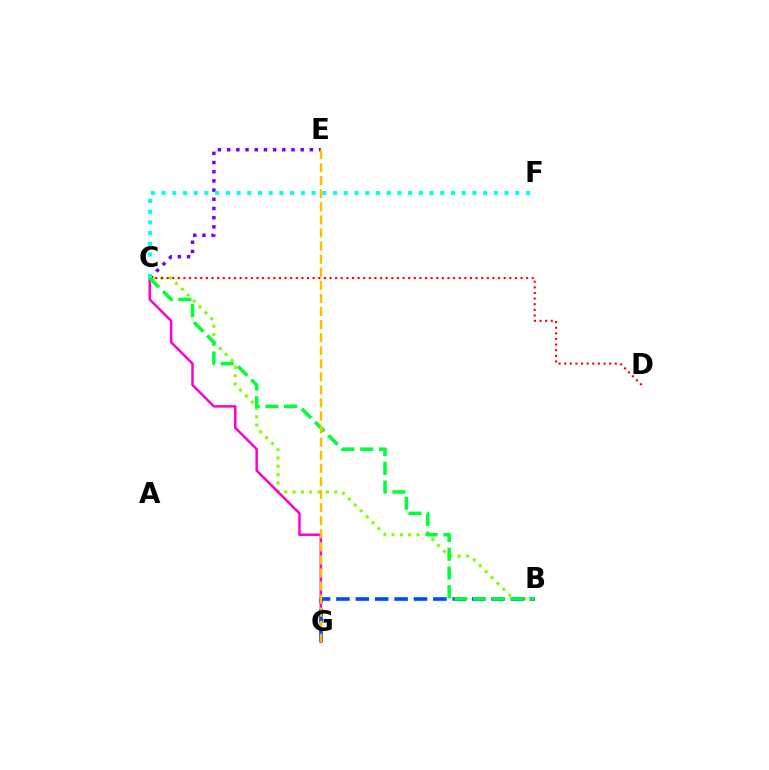{('B', 'C'): [{'color': '#84ff00', 'line_style': 'dotted', 'thickness': 2.26}, {'color': '#00ff39', 'line_style': 'dashed', 'thickness': 2.55}], ('C', 'E'): [{'color': '#7200ff', 'line_style': 'dotted', 'thickness': 2.5}], ('C', 'D'): [{'color': '#ff0000', 'line_style': 'dotted', 'thickness': 1.53}], ('C', 'G'): [{'color': '#ff00cf', 'line_style': 'solid', 'thickness': 1.8}], ('B', 'G'): [{'color': '#004bff', 'line_style': 'dashed', 'thickness': 2.63}], ('C', 'F'): [{'color': '#00fff6', 'line_style': 'dotted', 'thickness': 2.91}], ('E', 'G'): [{'color': '#ffbd00', 'line_style': 'dashed', 'thickness': 1.78}]}